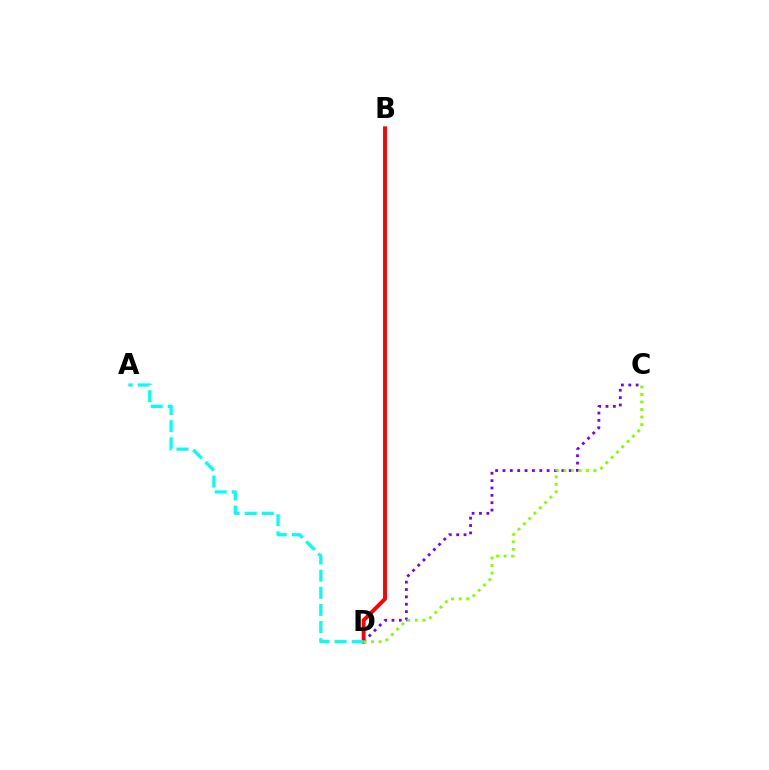{('B', 'D'): [{'color': '#ff0000', 'line_style': 'solid', 'thickness': 2.8}], ('C', 'D'): [{'color': '#7200ff', 'line_style': 'dotted', 'thickness': 2.0}, {'color': '#84ff00', 'line_style': 'dotted', 'thickness': 2.04}], ('A', 'D'): [{'color': '#00fff6', 'line_style': 'dashed', 'thickness': 2.33}]}